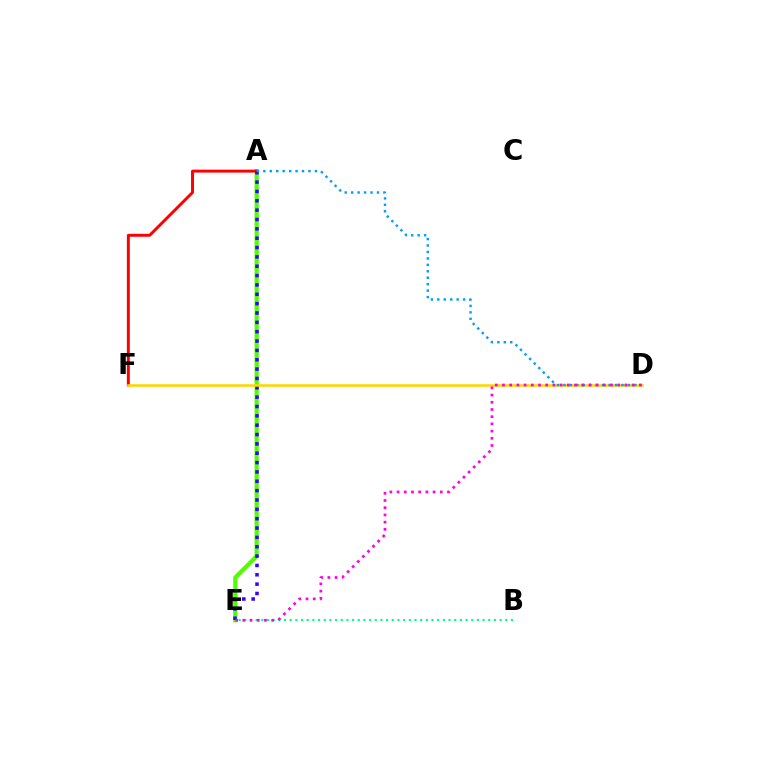{('A', 'E'): [{'color': '#4fff00', 'line_style': 'solid', 'thickness': 3.0}, {'color': '#3700ff', 'line_style': 'dotted', 'thickness': 2.54}], ('A', 'F'): [{'color': '#ff0000', 'line_style': 'solid', 'thickness': 2.12}], ('B', 'E'): [{'color': '#00ff86', 'line_style': 'dotted', 'thickness': 1.54}], ('D', 'F'): [{'color': '#ffd500', 'line_style': 'solid', 'thickness': 1.84}], ('A', 'D'): [{'color': '#009eff', 'line_style': 'dotted', 'thickness': 1.75}], ('D', 'E'): [{'color': '#ff00ed', 'line_style': 'dotted', 'thickness': 1.96}]}